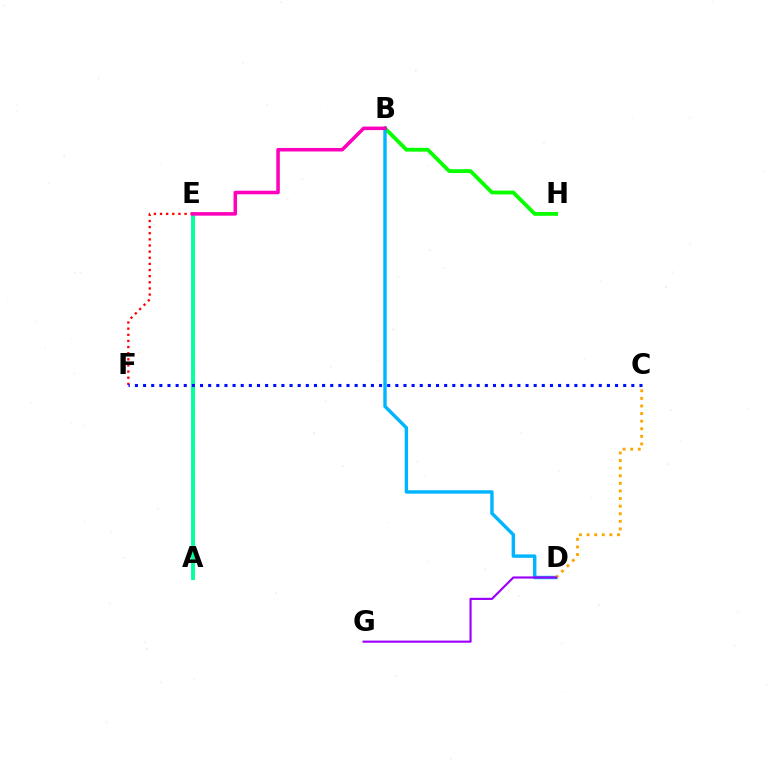{('B', 'H'): [{'color': '#08ff00', 'line_style': 'solid', 'thickness': 2.75}], ('E', 'F'): [{'color': '#ff0000', 'line_style': 'dotted', 'thickness': 1.67}], ('B', 'D'): [{'color': '#00b5ff', 'line_style': 'solid', 'thickness': 2.45}], ('A', 'E'): [{'color': '#b3ff00', 'line_style': 'dotted', 'thickness': 2.15}, {'color': '#00ff9d', 'line_style': 'solid', 'thickness': 2.77}], ('C', 'D'): [{'color': '#ffa500', 'line_style': 'dotted', 'thickness': 2.06}], ('C', 'F'): [{'color': '#0010ff', 'line_style': 'dotted', 'thickness': 2.21}], ('B', 'E'): [{'color': '#ff00bd', 'line_style': 'solid', 'thickness': 2.54}], ('D', 'G'): [{'color': '#9b00ff', 'line_style': 'solid', 'thickness': 1.55}]}